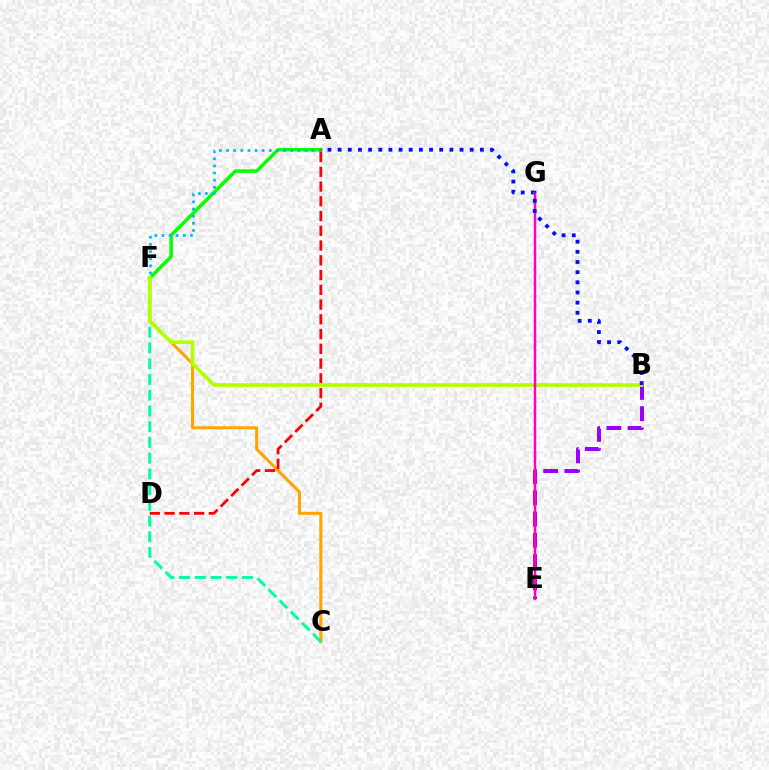{('A', 'F'): [{'color': '#08ff00', 'line_style': 'solid', 'thickness': 2.53}, {'color': '#00b5ff', 'line_style': 'dotted', 'thickness': 1.94}], ('C', 'F'): [{'color': '#ffa500', 'line_style': 'solid', 'thickness': 2.2}, {'color': '#00ff9d', 'line_style': 'dashed', 'thickness': 2.14}], ('B', 'E'): [{'color': '#9b00ff', 'line_style': 'dashed', 'thickness': 2.89}], ('A', 'D'): [{'color': '#ff0000', 'line_style': 'dashed', 'thickness': 2.0}], ('B', 'F'): [{'color': '#b3ff00', 'line_style': 'solid', 'thickness': 2.65}], ('E', 'G'): [{'color': '#ff00bd', 'line_style': 'solid', 'thickness': 1.8}], ('A', 'B'): [{'color': '#0010ff', 'line_style': 'dotted', 'thickness': 2.76}]}